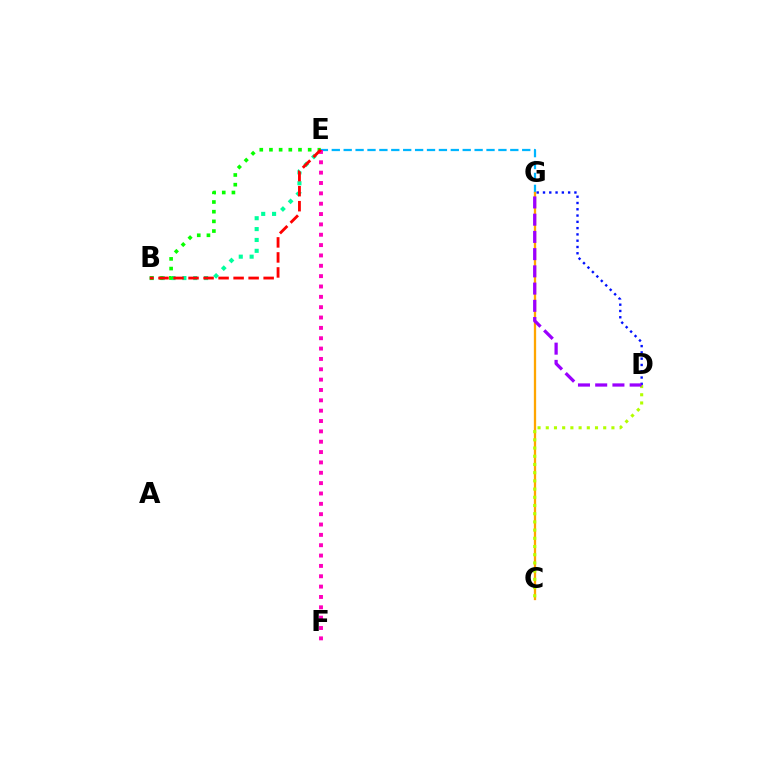{('E', 'G'): [{'color': '#00b5ff', 'line_style': 'dashed', 'thickness': 1.62}], ('C', 'G'): [{'color': '#ffa500', 'line_style': 'solid', 'thickness': 1.66}], ('B', 'E'): [{'color': '#00ff9d', 'line_style': 'dotted', 'thickness': 2.95}, {'color': '#08ff00', 'line_style': 'dotted', 'thickness': 2.63}, {'color': '#ff0000', 'line_style': 'dashed', 'thickness': 2.04}], ('E', 'F'): [{'color': '#ff00bd', 'line_style': 'dotted', 'thickness': 2.81}], ('C', 'D'): [{'color': '#b3ff00', 'line_style': 'dotted', 'thickness': 2.23}], ('D', 'G'): [{'color': '#0010ff', 'line_style': 'dotted', 'thickness': 1.71}, {'color': '#9b00ff', 'line_style': 'dashed', 'thickness': 2.34}]}